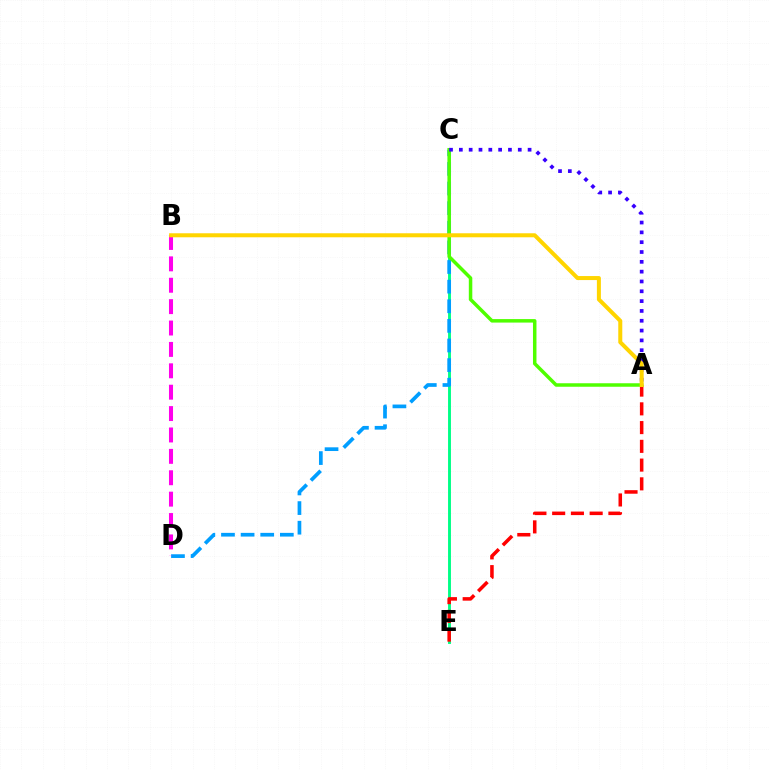{('C', 'E'): [{'color': '#00ff86', 'line_style': 'solid', 'thickness': 2.09}], ('C', 'D'): [{'color': '#009eff', 'line_style': 'dashed', 'thickness': 2.67}], ('A', 'E'): [{'color': '#ff0000', 'line_style': 'dashed', 'thickness': 2.55}], ('A', 'C'): [{'color': '#4fff00', 'line_style': 'solid', 'thickness': 2.51}, {'color': '#3700ff', 'line_style': 'dotted', 'thickness': 2.67}], ('B', 'D'): [{'color': '#ff00ed', 'line_style': 'dashed', 'thickness': 2.91}], ('A', 'B'): [{'color': '#ffd500', 'line_style': 'solid', 'thickness': 2.89}]}